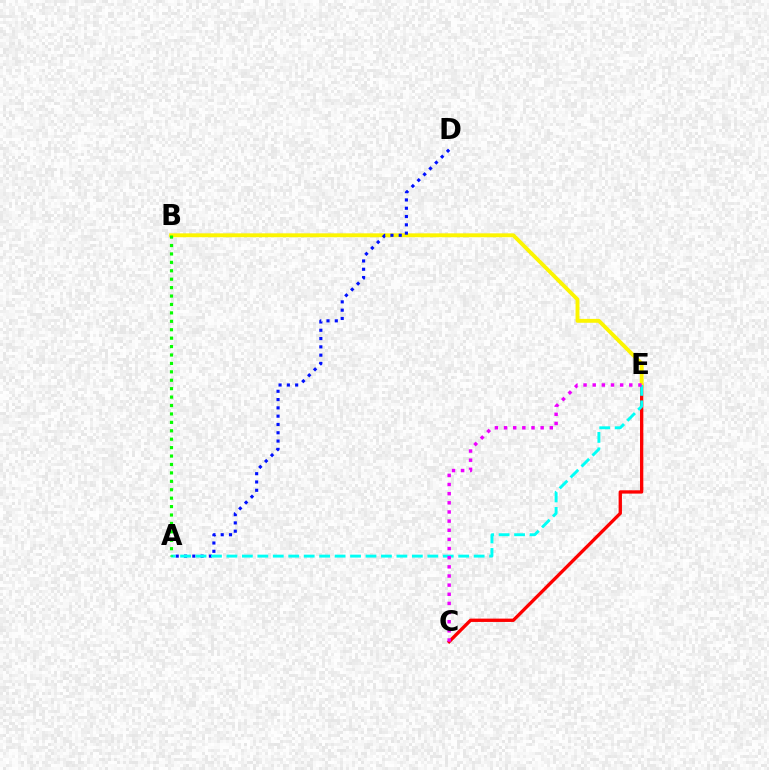{('C', 'E'): [{'color': '#ff0000', 'line_style': 'solid', 'thickness': 2.39}, {'color': '#ee00ff', 'line_style': 'dotted', 'thickness': 2.49}], ('B', 'E'): [{'color': '#fcf500', 'line_style': 'solid', 'thickness': 2.8}], ('A', 'D'): [{'color': '#0010ff', 'line_style': 'dotted', 'thickness': 2.25}], ('A', 'E'): [{'color': '#00fff6', 'line_style': 'dashed', 'thickness': 2.1}], ('A', 'B'): [{'color': '#08ff00', 'line_style': 'dotted', 'thickness': 2.29}]}